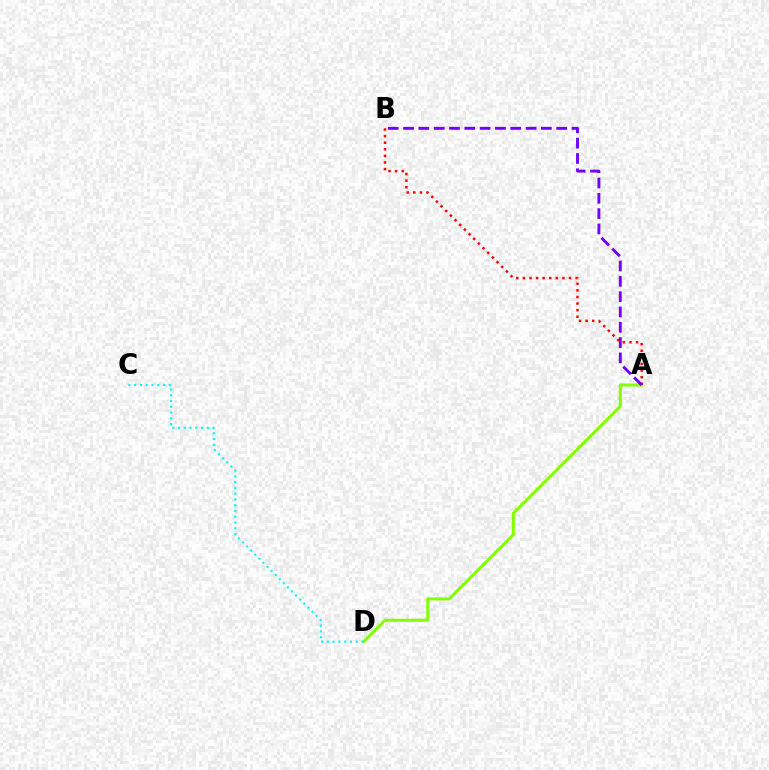{('A', 'D'): [{'color': '#84ff00', 'line_style': 'solid', 'thickness': 2.19}], ('A', 'B'): [{'color': '#ff0000', 'line_style': 'dotted', 'thickness': 1.79}, {'color': '#7200ff', 'line_style': 'dashed', 'thickness': 2.08}], ('C', 'D'): [{'color': '#00fff6', 'line_style': 'dotted', 'thickness': 1.57}]}